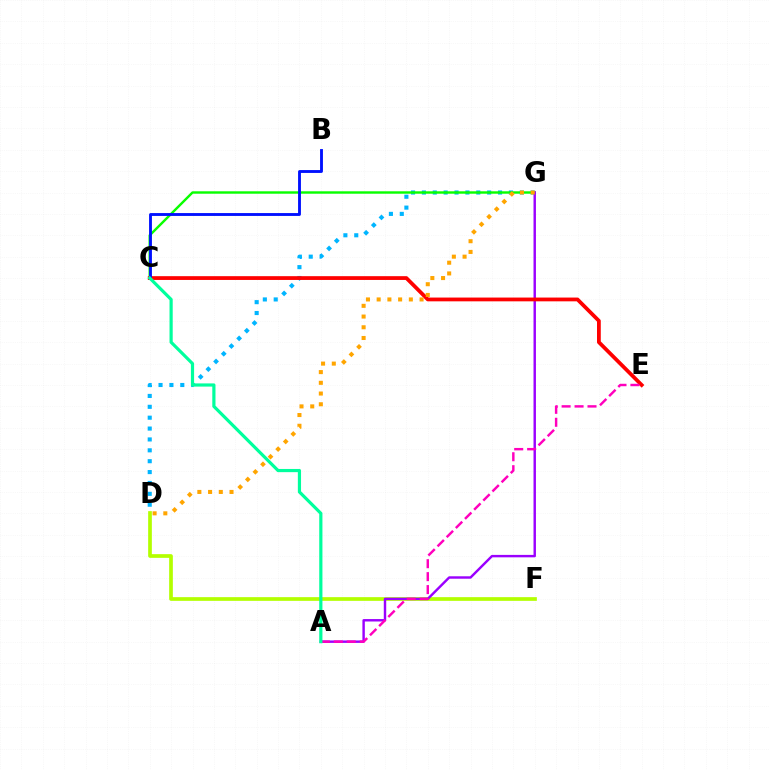{('D', 'F'): [{'color': '#b3ff00', 'line_style': 'solid', 'thickness': 2.66}], ('D', 'G'): [{'color': '#00b5ff', 'line_style': 'dotted', 'thickness': 2.96}, {'color': '#ffa500', 'line_style': 'dotted', 'thickness': 2.91}], ('C', 'G'): [{'color': '#08ff00', 'line_style': 'solid', 'thickness': 1.74}], ('A', 'G'): [{'color': '#9b00ff', 'line_style': 'solid', 'thickness': 1.75}], ('C', 'E'): [{'color': '#ff0000', 'line_style': 'solid', 'thickness': 2.72}], ('A', 'E'): [{'color': '#ff00bd', 'line_style': 'dashed', 'thickness': 1.76}], ('B', 'C'): [{'color': '#0010ff', 'line_style': 'solid', 'thickness': 2.06}], ('A', 'C'): [{'color': '#00ff9d', 'line_style': 'solid', 'thickness': 2.3}]}